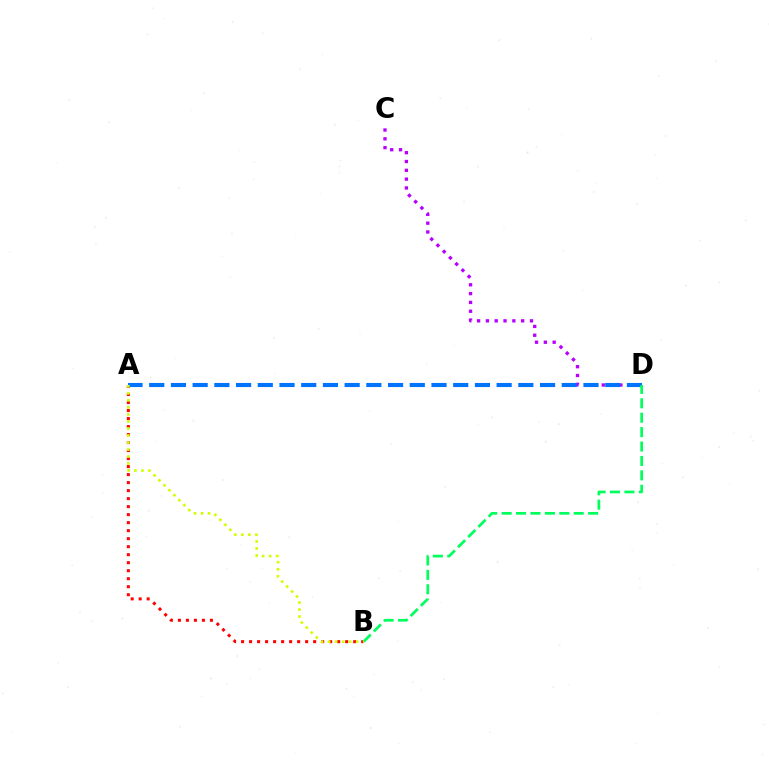{('A', 'B'): [{'color': '#ff0000', 'line_style': 'dotted', 'thickness': 2.18}, {'color': '#d1ff00', 'line_style': 'dotted', 'thickness': 1.91}], ('C', 'D'): [{'color': '#b900ff', 'line_style': 'dotted', 'thickness': 2.4}], ('A', 'D'): [{'color': '#0074ff', 'line_style': 'dashed', 'thickness': 2.95}], ('B', 'D'): [{'color': '#00ff5c', 'line_style': 'dashed', 'thickness': 1.96}]}